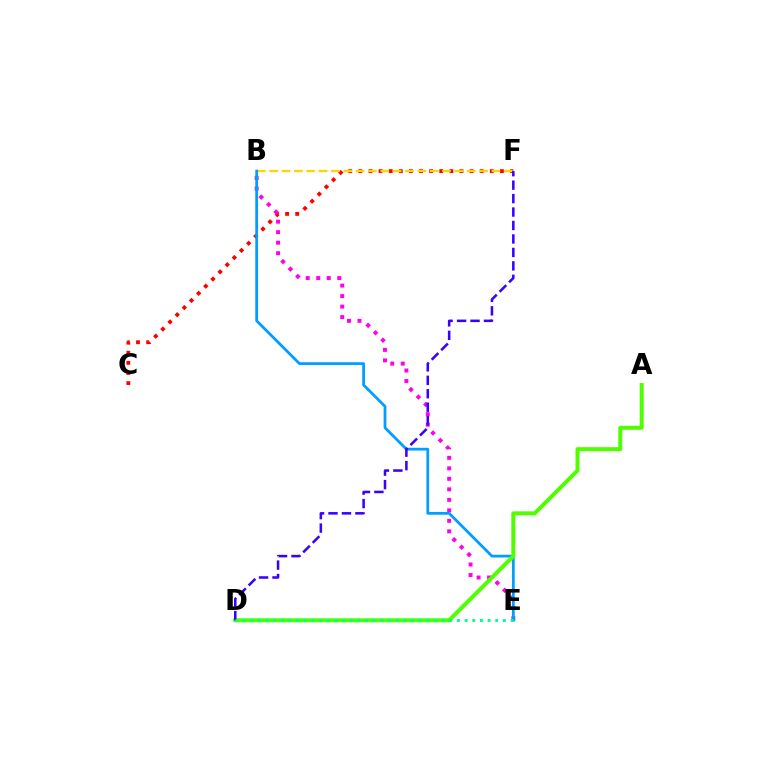{('C', 'F'): [{'color': '#ff0000', 'line_style': 'dotted', 'thickness': 2.75}], ('B', 'F'): [{'color': '#ffd500', 'line_style': 'dashed', 'thickness': 1.68}], ('B', 'E'): [{'color': '#ff00ed', 'line_style': 'dotted', 'thickness': 2.85}, {'color': '#009eff', 'line_style': 'solid', 'thickness': 1.99}], ('A', 'D'): [{'color': '#4fff00', 'line_style': 'solid', 'thickness': 2.88}], ('D', 'F'): [{'color': '#3700ff', 'line_style': 'dashed', 'thickness': 1.83}], ('D', 'E'): [{'color': '#00ff86', 'line_style': 'dotted', 'thickness': 2.08}]}